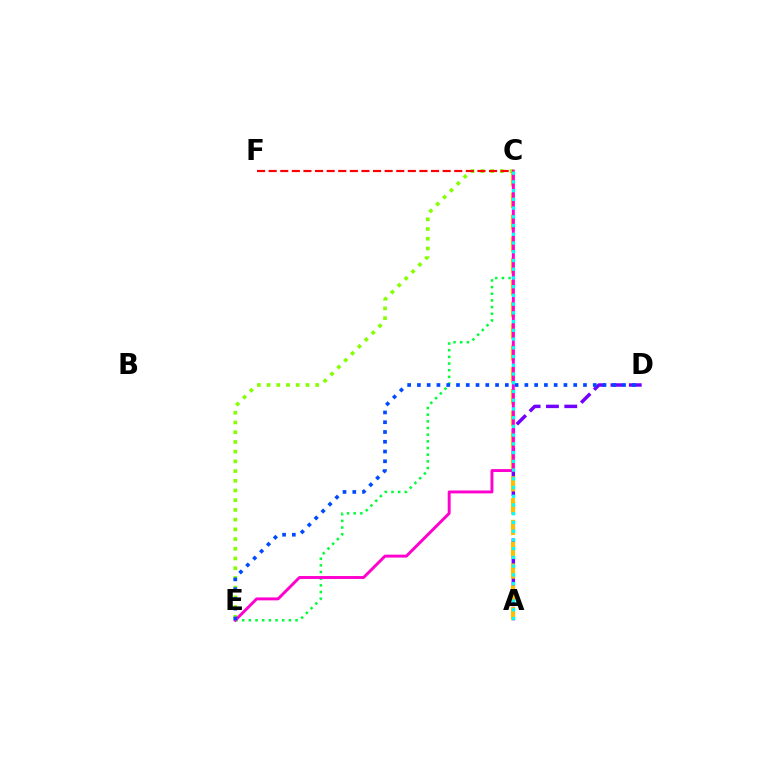{('A', 'D'): [{'color': '#7200ff', 'line_style': 'dashed', 'thickness': 2.49}], ('C', 'E'): [{'color': '#84ff00', 'line_style': 'dotted', 'thickness': 2.64}, {'color': '#00ff39', 'line_style': 'dotted', 'thickness': 1.81}, {'color': '#ff00cf', 'line_style': 'solid', 'thickness': 2.11}], ('A', 'C'): [{'color': '#ffbd00', 'line_style': 'dashed', 'thickness': 2.96}, {'color': '#00fff6', 'line_style': 'dotted', 'thickness': 2.37}], ('C', 'F'): [{'color': '#ff0000', 'line_style': 'dashed', 'thickness': 1.58}], ('D', 'E'): [{'color': '#004bff', 'line_style': 'dotted', 'thickness': 2.65}]}